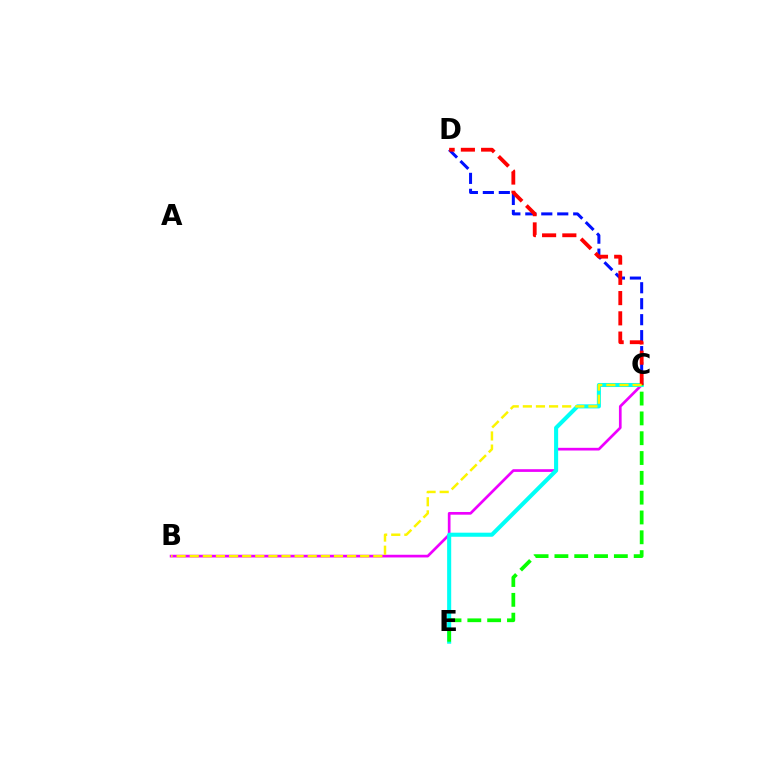{('C', 'D'): [{'color': '#0010ff', 'line_style': 'dashed', 'thickness': 2.17}, {'color': '#ff0000', 'line_style': 'dashed', 'thickness': 2.75}], ('B', 'C'): [{'color': '#ee00ff', 'line_style': 'solid', 'thickness': 1.94}, {'color': '#fcf500', 'line_style': 'dashed', 'thickness': 1.78}], ('C', 'E'): [{'color': '#00fff6', 'line_style': 'solid', 'thickness': 2.93}, {'color': '#08ff00', 'line_style': 'dashed', 'thickness': 2.69}]}